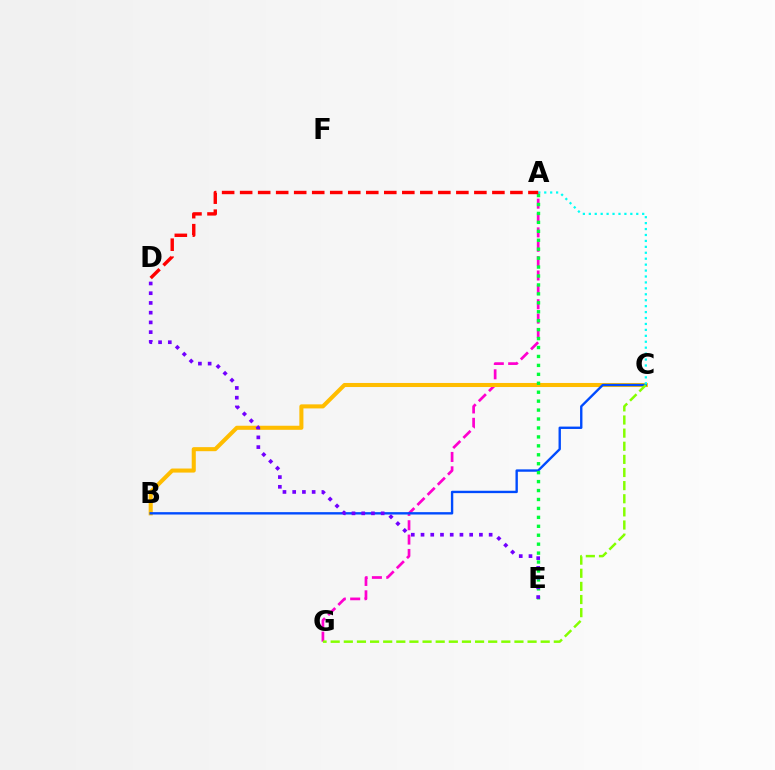{('A', 'G'): [{'color': '#ff00cf', 'line_style': 'dashed', 'thickness': 1.95}], ('B', 'C'): [{'color': '#ffbd00', 'line_style': 'solid', 'thickness': 2.92}, {'color': '#004bff', 'line_style': 'solid', 'thickness': 1.71}], ('A', 'C'): [{'color': '#00fff6', 'line_style': 'dotted', 'thickness': 1.61}], ('A', 'E'): [{'color': '#00ff39', 'line_style': 'dotted', 'thickness': 2.43}], ('C', 'G'): [{'color': '#84ff00', 'line_style': 'dashed', 'thickness': 1.78}], ('A', 'D'): [{'color': '#ff0000', 'line_style': 'dashed', 'thickness': 2.45}], ('D', 'E'): [{'color': '#7200ff', 'line_style': 'dotted', 'thickness': 2.64}]}